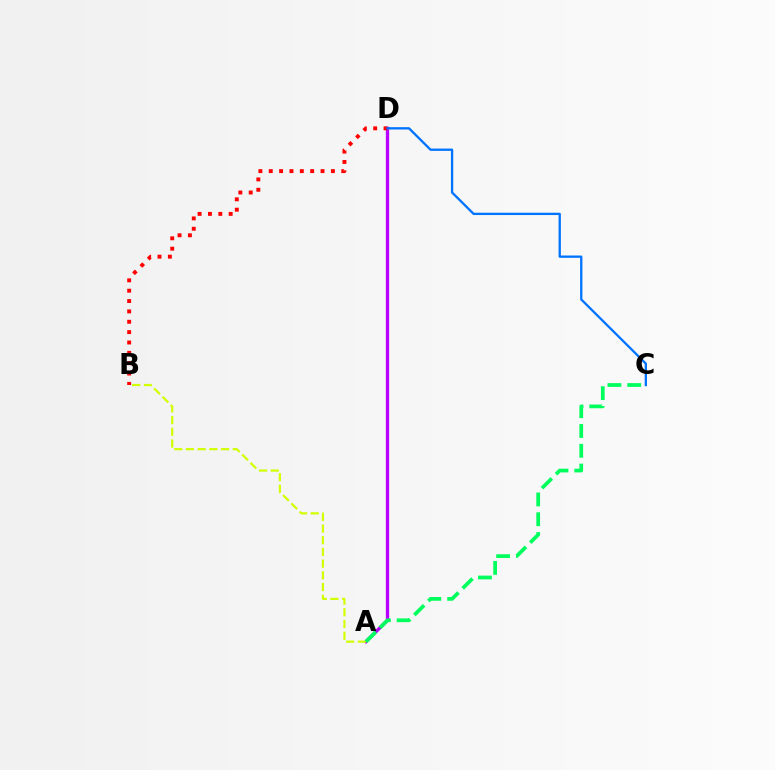{('A', 'D'): [{'color': '#b900ff', 'line_style': 'solid', 'thickness': 2.38}], ('B', 'D'): [{'color': '#ff0000', 'line_style': 'dotted', 'thickness': 2.81}], ('A', 'B'): [{'color': '#d1ff00', 'line_style': 'dashed', 'thickness': 1.59}], ('C', 'D'): [{'color': '#0074ff', 'line_style': 'solid', 'thickness': 1.67}], ('A', 'C'): [{'color': '#00ff5c', 'line_style': 'dashed', 'thickness': 2.69}]}